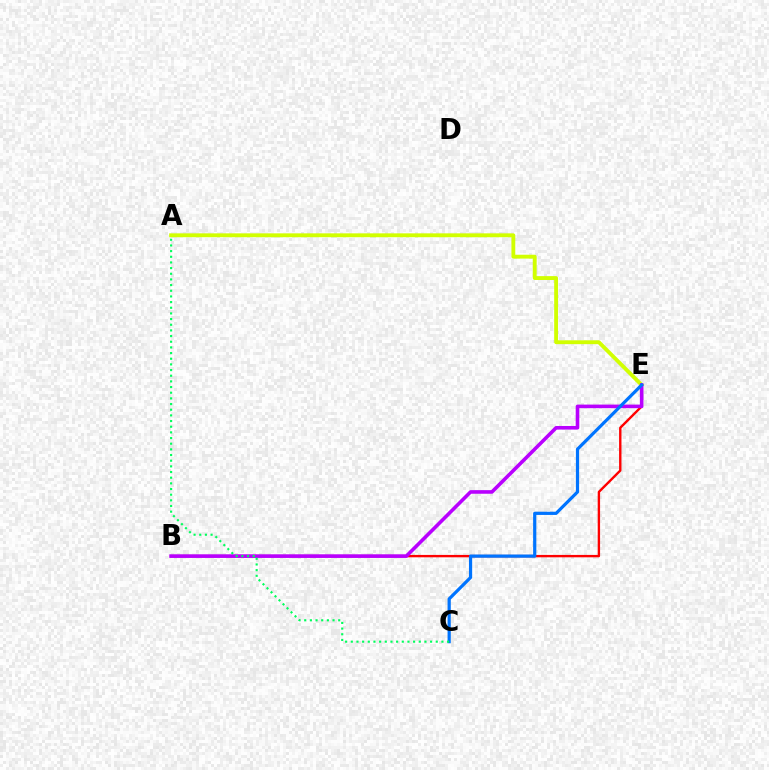{('A', 'E'): [{'color': '#d1ff00', 'line_style': 'solid', 'thickness': 2.78}], ('B', 'E'): [{'color': '#ff0000', 'line_style': 'solid', 'thickness': 1.71}, {'color': '#b900ff', 'line_style': 'solid', 'thickness': 2.59}], ('C', 'E'): [{'color': '#0074ff', 'line_style': 'solid', 'thickness': 2.3}], ('A', 'C'): [{'color': '#00ff5c', 'line_style': 'dotted', 'thickness': 1.54}]}